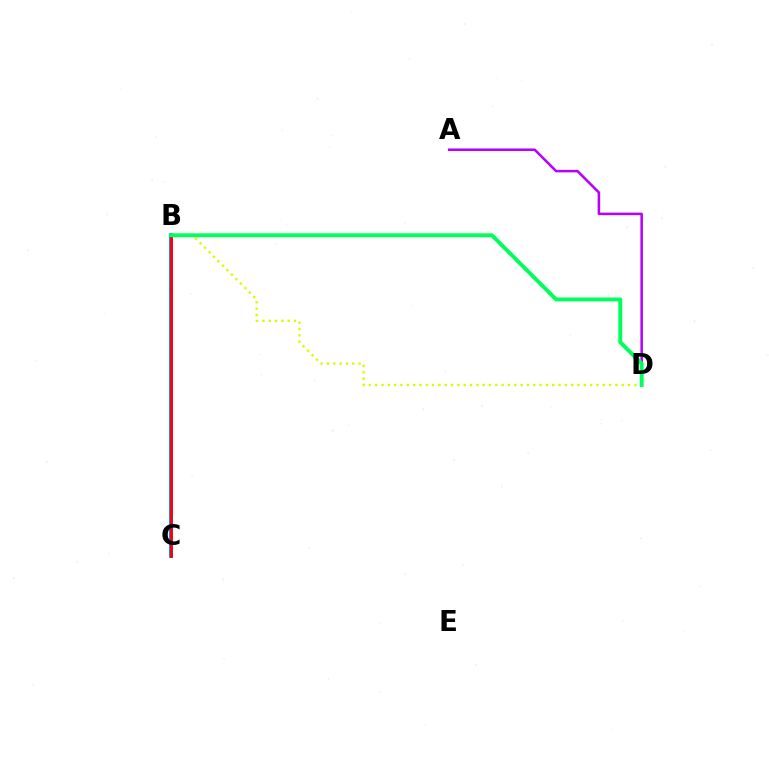{('A', 'D'): [{'color': '#b900ff', 'line_style': 'solid', 'thickness': 1.82}], ('B', 'C'): [{'color': '#0074ff', 'line_style': 'solid', 'thickness': 2.68}, {'color': '#ff0000', 'line_style': 'solid', 'thickness': 2.01}], ('B', 'D'): [{'color': '#d1ff00', 'line_style': 'dotted', 'thickness': 1.72}, {'color': '#00ff5c', 'line_style': 'solid', 'thickness': 2.84}]}